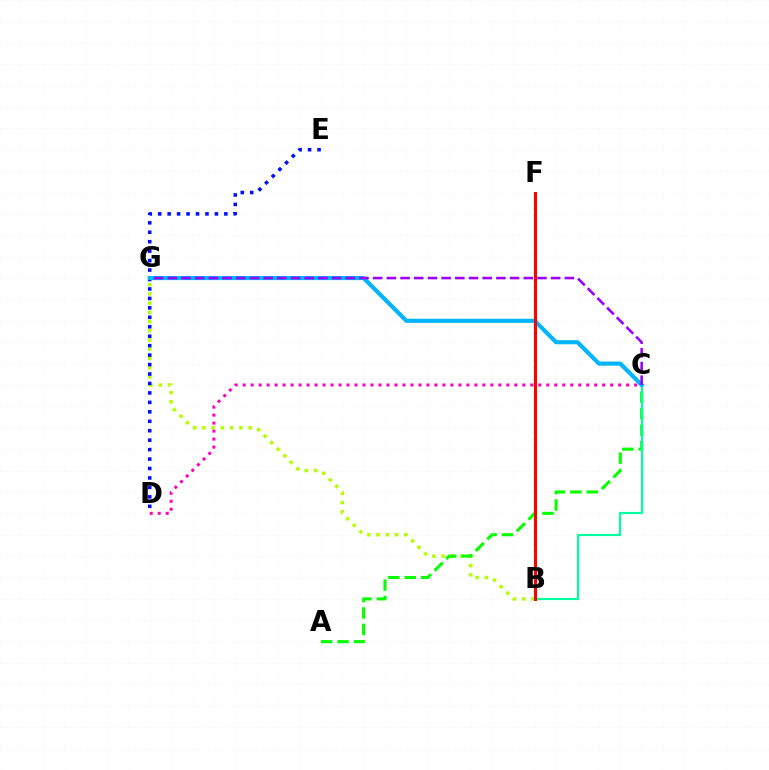{('B', 'G'): [{'color': '#b3ff00', 'line_style': 'dotted', 'thickness': 2.51}], ('A', 'C'): [{'color': '#08ff00', 'line_style': 'dashed', 'thickness': 2.23}], ('B', 'C'): [{'color': '#00ff9d', 'line_style': 'solid', 'thickness': 1.57}], ('B', 'F'): [{'color': '#ffa500', 'line_style': 'dotted', 'thickness': 1.79}, {'color': '#ff0000', 'line_style': 'solid', 'thickness': 2.17}], ('C', 'D'): [{'color': '#ff00bd', 'line_style': 'dotted', 'thickness': 2.17}], ('D', 'E'): [{'color': '#0010ff', 'line_style': 'dotted', 'thickness': 2.57}], ('C', 'G'): [{'color': '#00b5ff', 'line_style': 'solid', 'thickness': 2.98}, {'color': '#9b00ff', 'line_style': 'dashed', 'thickness': 1.86}]}